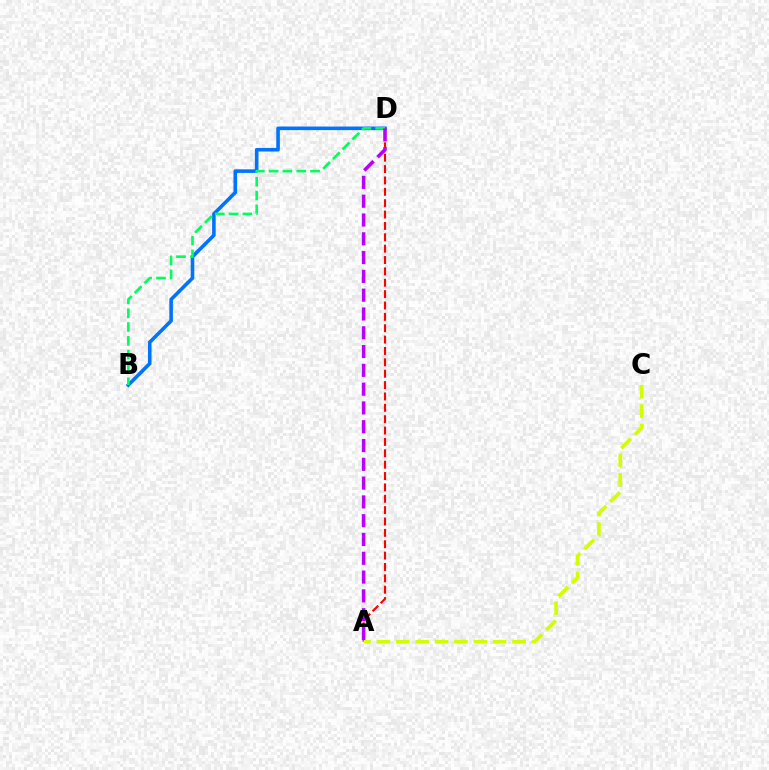{('B', 'D'): [{'color': '#0074ff', 'line_style': 'solid', 'thickness': 2.59}, {'color': '#00ff5c', 'line_style': 'dashed', 'thickness': 1.88}], ('A', 'D'): [{'color': '#ff0000', 'line_style': 'dashed', 'thickness': 1.54}, {'color': '#b900ff', 'line_style': 'dashed', 'thickness': 2.55}], ('A', 'C'): [{'color': '#d1ff00', 'line_style': 'dashed', 'thickness': 2.63}]}